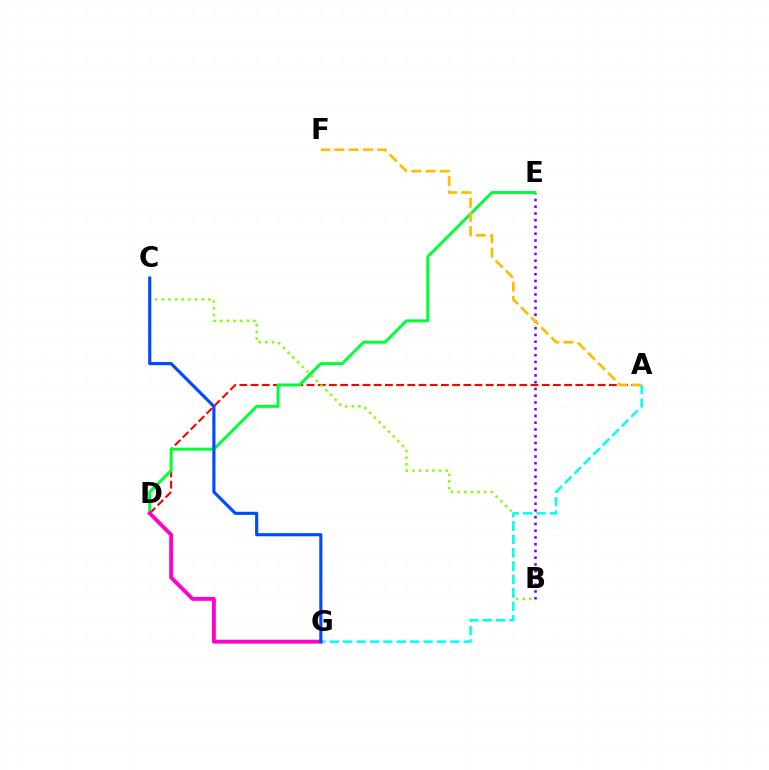{('B', 'E'): [{'color': '#7200ff', 'line_style': 'dotted', 'thickness': 1.83}], ('A', 'D'): [{'color': '#ff0000', 'line_style': 'dashed', 'thickness': 1.52}], ('D', 'E'): [{'color': '#00ff39', 'line_style': 'solid', 'thickness': 2.14}], ('B', 'C'): [{'color': '#84ff00', 'line_style': 'dotted', 'thickness': 1.81}], ('D', 'G'): [{'color': '#ff00cf', 'line_style': 'solid', 'thickness': 2.8}], ('A', 'F'): [{'color': '#ffbd00', 'line_style': 'dashed', 'thickness': 1.94}], ('A', 'G'): [{'color': '#00fff6', 'line_style': 'dashed', 'thickness': 1.82}], ('C', 'G'): [{'color': '#004bff', 'line_style': 'solid', 'thickness': 2.27}]}